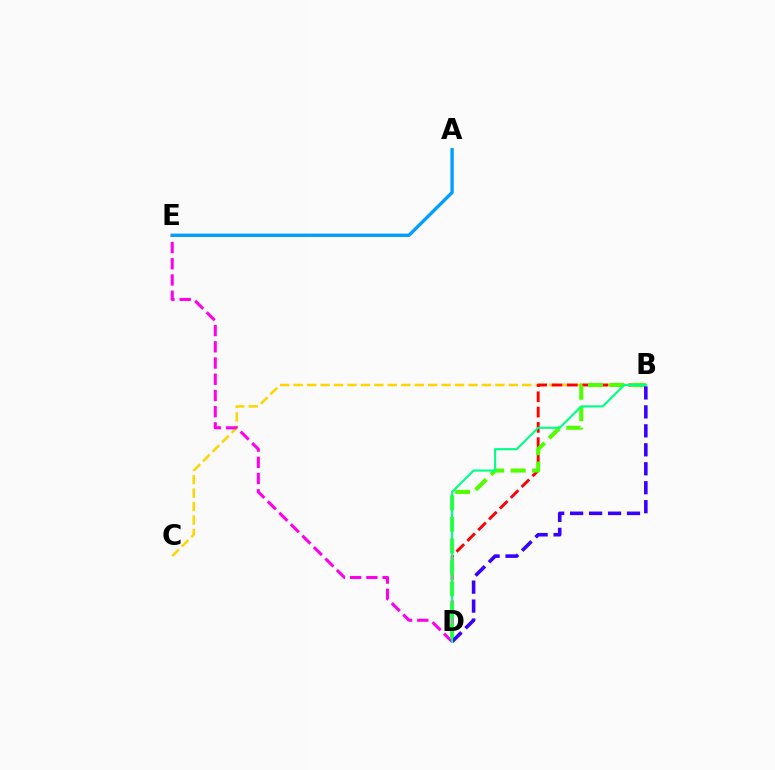{('B', 'C'): [{'color': '#ffd500', 'line_style': 'dashed', 'thickness': 1.83}], ('B', 'D'): [{'color': '#ff0000', 'line_style': 'dashed', 'thickness': 2.08}, {'color': '#4fff00', 'line_style': 'dashed', 'thickness': 2.92}, {'color': '#3700ff', 'line_style': 'dashed', 'thickness': 2.58}, {'color': '#00ff86', 'line_style': 'solid', 'thickness': 1.53}], ('D', 'E'): [{'color': '#ff00ed', 'line_style': 'dashed', 'thickness': 2.2}], ('A', 'E'): [{'color': '#009eff', 'line_style': 'solid', 'thickness': 2.41}]}